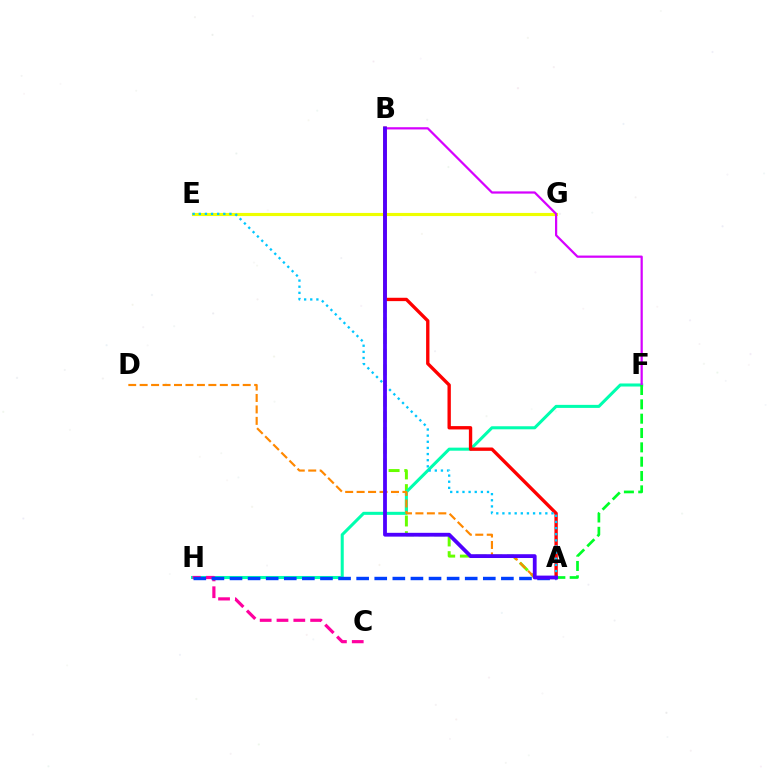{('A', 'B'): [{'color': '#66ff00', 'line_style': 'dashed', 'thickness': 2.13}, {'color': '#ff0000', 'line_style': 'solid', 'thickness': 2.41}, {'color': '#4f00ff', 'line_style': 'solid', 'thickness': 2.73}], ('E', 'G'): [{'color': '#eeff00', 'line_style': 'solid', 'thickness': 2.25}], ('F', 'H'): [{'color': '#00ffaf', 'line_style': 'solid', 'thickness': 2.19}], ('B', 'F'): [{'color': '#d600ff', 'line_style': 'solid', 'thickness': 1.6}], ('A', 'F'): [{'color': '#00ff27', 'line_style': 'dashed', 'thickness': 1.95}], ('C', 'H'): [{'color': '#ff00a0', 'line_style': 'dashed', 'thickness': 2.29}], ('A', 'D'): [{'color': '#ff8800', 'line_style': 'dashed', 'thickness': 1.56}], ('A', 'E'): [{'color': '#00c7ff', 'line_style': 'dotted', 'thickness': 1.67}], ('A', 'H'): [{'color': '#003fff', 'line_style': 'dashed', 'thickness': 2.46}]}